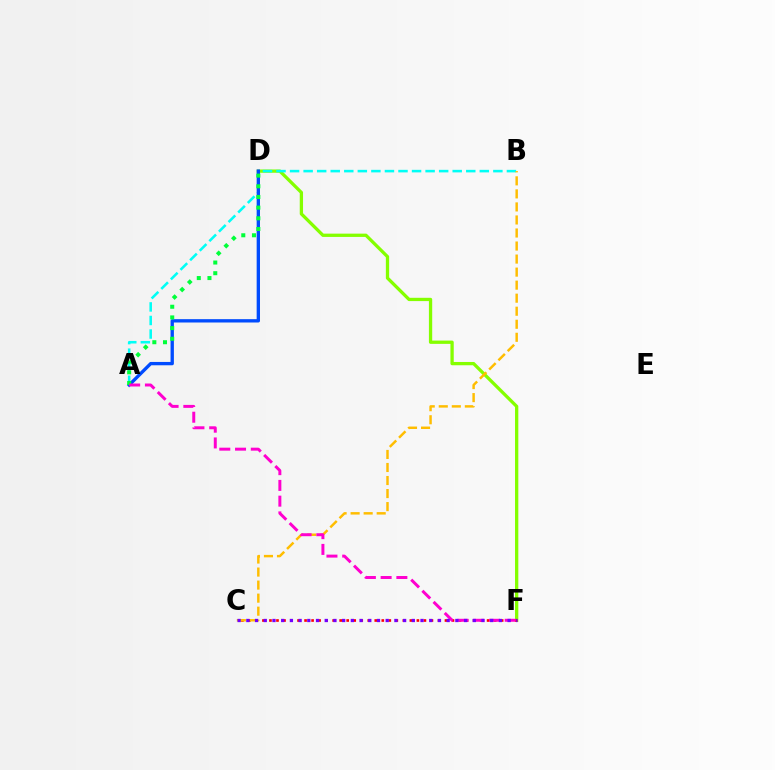{('D', 'F'): [{'color': '#84ff00', 'line_style': 'solid', 'thickness': 2.37}], ('A', 'B'): [{'color': '#00fff6', 'line_style': 'dashed', 'thickness': 1.84}], ('C', 'F'): [{'color': '#ff0000', 'line_style': 'dotted', 'thickness': 1.91}, {'color': '#7200ff', 'line_style': 'dotted', 'thickness': 2.37}], ('A', 'D'): [{'color': '#004bff', 'line_style': 'solid', 'thickness': 2.4}, {'color': '#00ff39', 'line_style': 'dotted', 'thickness': 2.9}], ('B', 'C'): [{'color': '#ffbd00', 'line_style': 'dashed', 'thickness': 1.77}], ('A', 'F'): [{'color': '#ff00cf', 'line_style': 'dashed', 'thickness': 2.14}]}